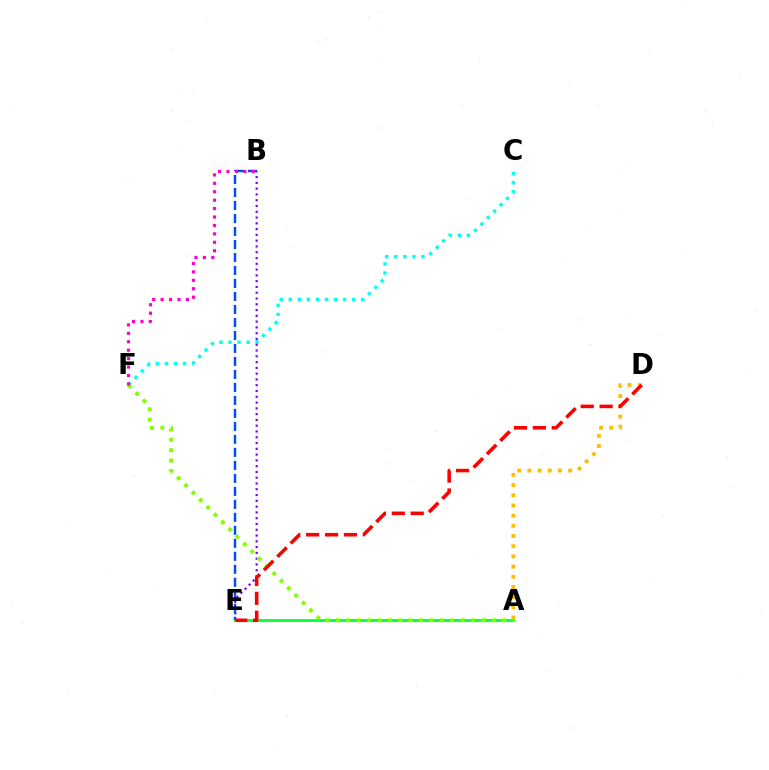{('C', 'F'): [{'color': '#00fff6', 'line_style': 'dotted', 'thickness': 2.46}], ('B', 'E'): [{'color': '#7200ff', 'line_style': 'dotted', 'thickness': 1.57}, {'color': '#004bff', 'line_style': 'dashed', 'thickness': 1.77}], ('A', 'E'): [{'color': '#00ff39', 'line_style': 'solid', 'thickness': 1.98}], ('A', 'D'): [{'color': '#ffbd00', 'line_style': 'dotted', 'thickness': 2.77}], ('A', 'F'): [{'color': '#84ff00', 'line_style': 'dotted', 'thickness': 2.82}], ('B', 'F'): [{'color': '#ff00cf', 'line_style': 'dotted', 'thickness': 2.29}], ('D', 'E'): [{'color': '#ff0000', 'line_style': 'dashed', 'thickness': 2.57}]}